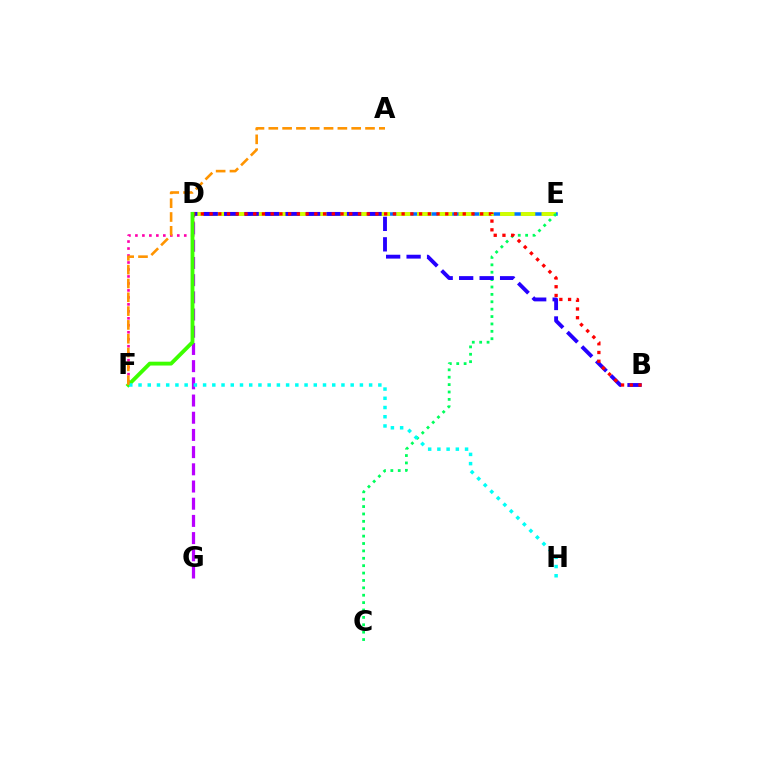{('D', 'E'): [{'color': '#0074ff', 'line_style': 'solid', 'thickness': 2.52}, {'color': '#d1ff00', 'line_style': 'dashed', 'thickness': 2.82}], ('D', 'F'): [{'color': '#ff00ac', 'line_style': 'dotted', 'thickness': 1.9}, {'color': '#3dff00', 'line_style': 'solid', 'thickness': 2.77}], ('D', 'G'): [{'color': '#b900ff', 'line_style': 'dashed', 'thickness': 2.34}], ('C', 'E'): [{'color': '#00ff5c', 'line_style': 'dotted', 'thickness': 2.01}], ('B', 'D'): [{'color': '#2500ff', 'line_style': 'dashed', 'thickness': 2.78}, {'color': '#ff0000', 'line_style': 'dotted', 'thickness': 2.37}], ('F', 'H'): [{'color': '#00fff6', 'line_style': 'dotted', 'thickness': 2.51}], ('A', 'F'): [{'color': '#ff9400', 'line_style': 'dashed', 'thickness': 1.88}]}